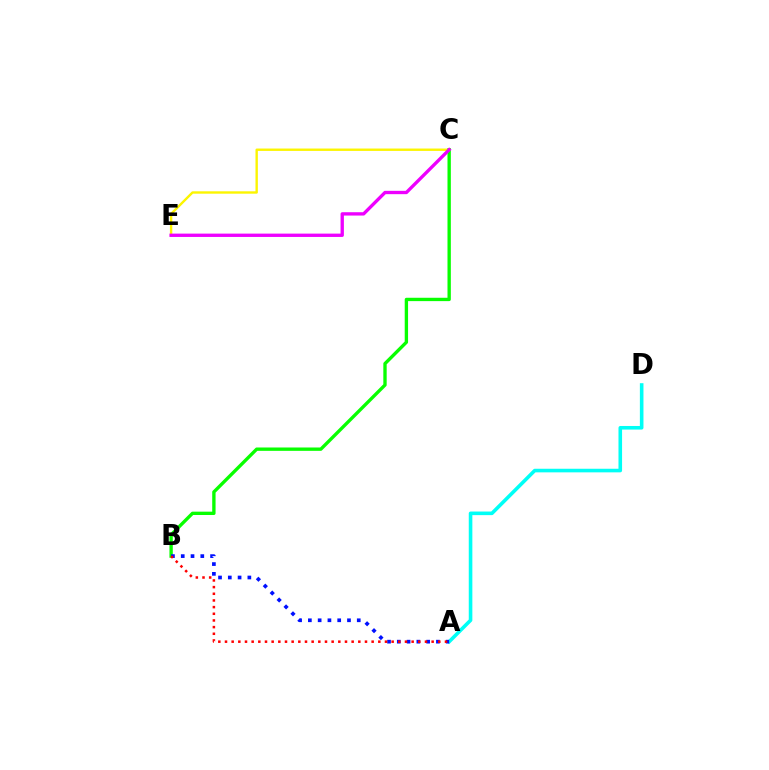{('C', 'E'): [{'color': '#fcf500', 'line_style': 'solid', 'thickness': 1.72}, {'color': '#ee00ff', 'line_style': 'solid', 'thickness': 2.4}], ('A', 'D'): [{'color': '#00fff6', 'line_style': 'solid', 'thickness': 2.59}], ('B', 'C'): [{'color': '#08ff00', 'line_style': 'solid', 'thickness': 2.41}], ('A', 'B'): [{'color': '#0010ff', 'line_style': 'dotted', 'thickness': 2.66}, {'color': '#ff0000', 'line_style': 'dotted', 'thickness': 1.81}]}